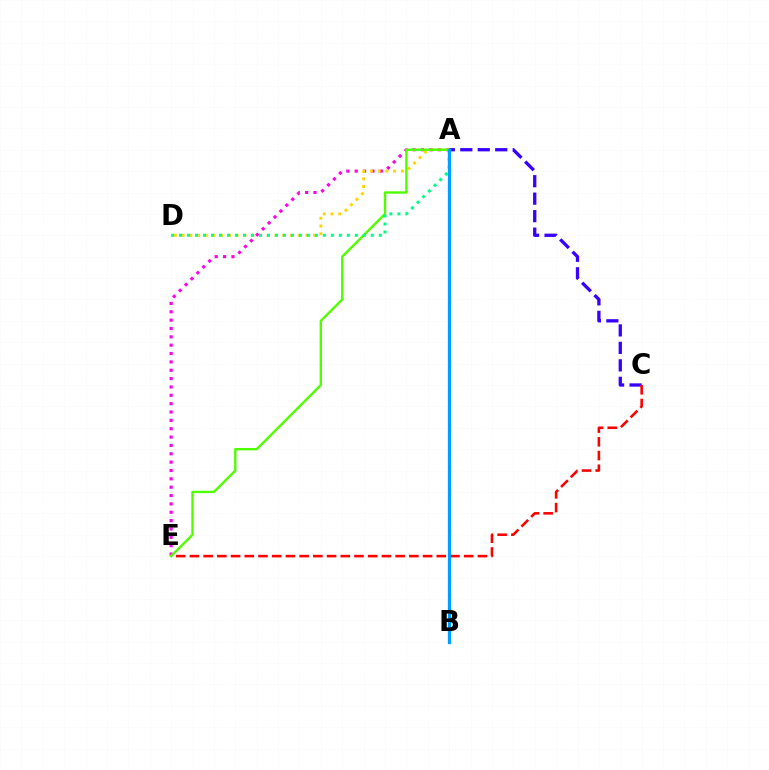{('A', 'E'): [{'color': '#ff00ed', 'line_style': 'dotted', 'thickness': 2.27}, {'color': '#4fff00', 'line_style': 'solid', 'thickness': 1.71}], ('A', 'C'): [{'color': '#3700ff', 'line_style': 'dashed', 'thickness': 2.37}], ('A', 'D'): [{'color': '#ffd500', 'line_style': 'dotted', 'thickness': 2.1}, {'color': '#00ff86', 'line_style': 'dotted', 'thickness': 2.17}], ('C', 'E'): [{'color': '#ff0000', 'line_style': 'dashed', 'thickness': 1.86}], ('A', 'B'): [{'color': '#009eff', 'line_style': 'solid', 'thickness': 2.35}]}